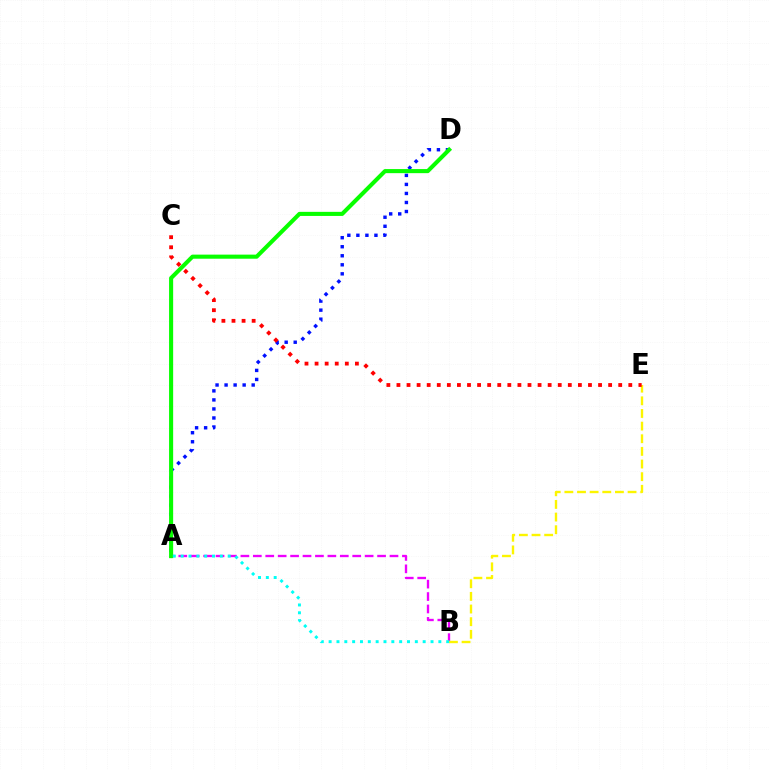{('A', 'B'): [{'color': '#ee00ff', 'line_style': 'dashed', 'thickness': 1.69}, {'color': '#00fff6', 'line_style': 'dotted', 'thickness': 2.13}], ('A', 'D'): [{'color': '#0010ff', 'line_style': 'dotted', 'thickness': 2.45}, {'color': '#08ff00', 'line_style': 'solid', 'thickness': 2.94}], ('B', 'E'): [{'color': '#fcf500', 'line_style': 'dashed', 'thickness': 1.72}], ('C', 'E'): [{'color': '#ff0000', 'line_style': 'dotted', 'thickness': 2.74}]}